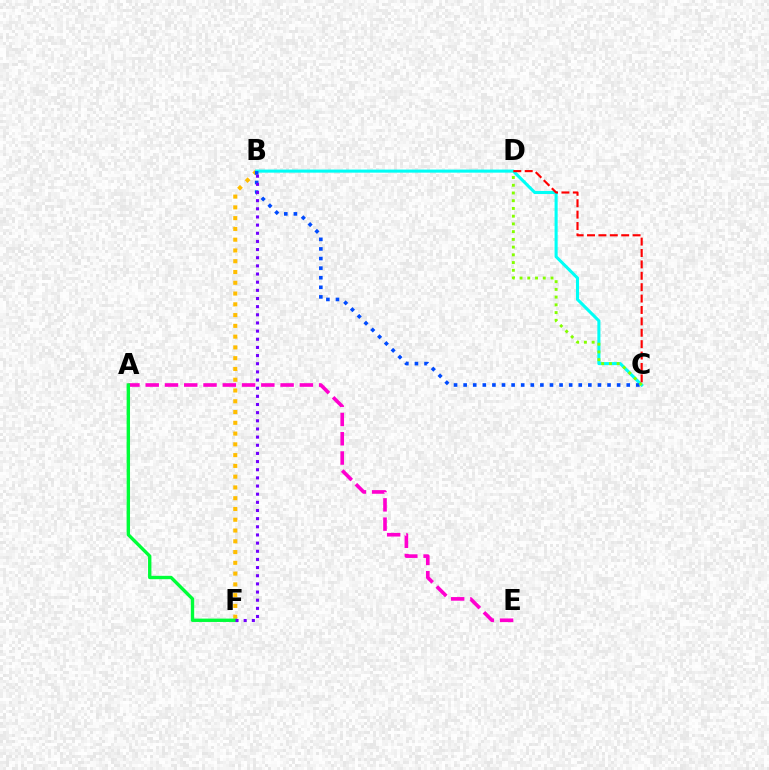{('B', 'F'): [{'color': '#ffbd00', 'line_style': 'dotted', 'thickness': 2.93}, {'color': '#7200ff', 'line_style': 'dotted', 'thickness': 2.22}], ('A', 'E'): [{'color': '#ff00cf', 'line_style': 'dashed', 'thickness': 2.62}], ('B', 'C'): [{'color': '#00fff6', 'line_style': 'solid', 'thickness': 2.21}, {'color': '#004bff', 'line_style': 'dotted', 'thickness': 2.61}], ('A', 'F'): [{'color': '#00ff39', 'line_style': 'solid', 'thickness': 2.42}], ('C', 'D'): [{'color': '#84ff00', 'line_style': 'dotted', 'thickness': 2.1}, {'color': '#ff0000', 'line_style': 'dashed', 'thickness': 1.55}]}